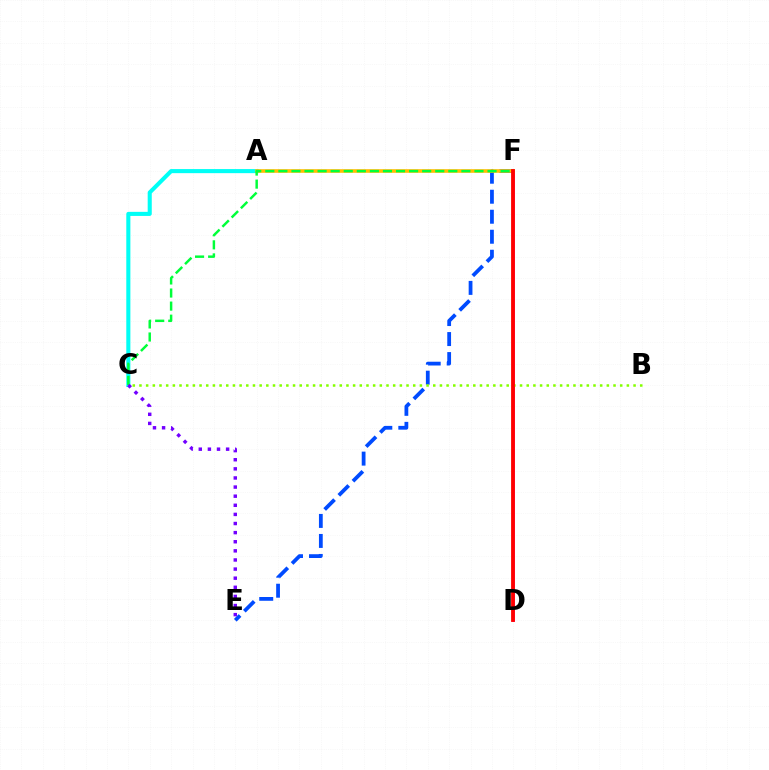{('D', 'F'): [{'color': '#ff00cf', 'line_style': 'solid', 'thickness': 1.83}, {'color': '#ff0000', 'line_style': 'solid', 'thickness': 2.75}], ('A', 'C'): [{'color': '#00fff6', 'line_style': 'solid', 'thickness': 2.94}], ('E', 'F'): [{'color': '#004bff', 'line_style': 'dashed', 'thickness': 2.72}], ('A', 'F'): [{'color': '#ffbd00', 'line_style': 'solid', 'thickness': 2.6}], ('C', 'F'): [{'color': '#00ff39', 'line_style': 'dashed', 'thickness': 1.78}], ('B', 'C'): [{'color': '#84ff00', 'line_style': 'dotted', 'thickness': 1.81}], ('C', 'E'): [{'color': '#7200ff', 'line_style': 'dotted', 'thickness': 2.48}]}